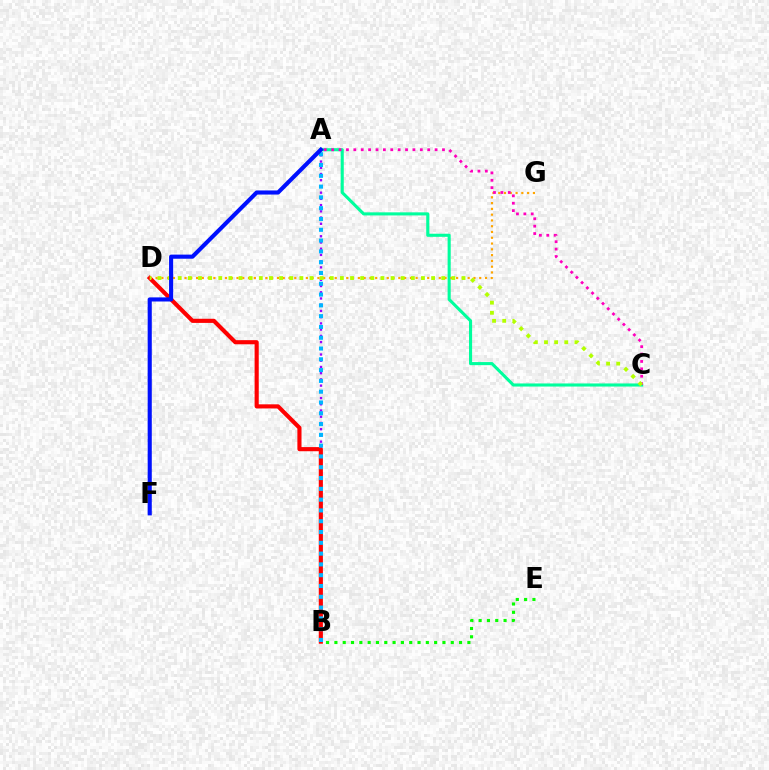{('A', 'B'): [{'color': '#9b00ff', 'line_style': 'dotted', 'thickness': 1.69}, {'color': '#00b5ff', 'line_style': 'dotted', 'thickness': 2.93}], ('B', 'D'): [{'color': '#ff0000', 'line_style': 'solid', 'thickness': 2.97}], ('A', 'C'): [{'color': '#00ff9d', 'line_style': 'solid', 'thickness': 2.23}, {'color': '#ff00bd', 'line_style': 'dotted', 'thickness': 2.01}], ('D', 'G'): [{'color': '#ffa500', 'line_style': 'dotted', 'thickness': 1.57}], ('C', 'D'): [{'color': '#b3ff00', 'line_style': 'dotted', 'thickness': 2.75}], ('B', 'E'): [{'color': '#08ff00', 'line_style': 'dotted', 'thickness': 2.26}], ('A', 'F'): [{'color': '#0010ff', 'line_style': 'solid', 'thickness': 2.96}]}